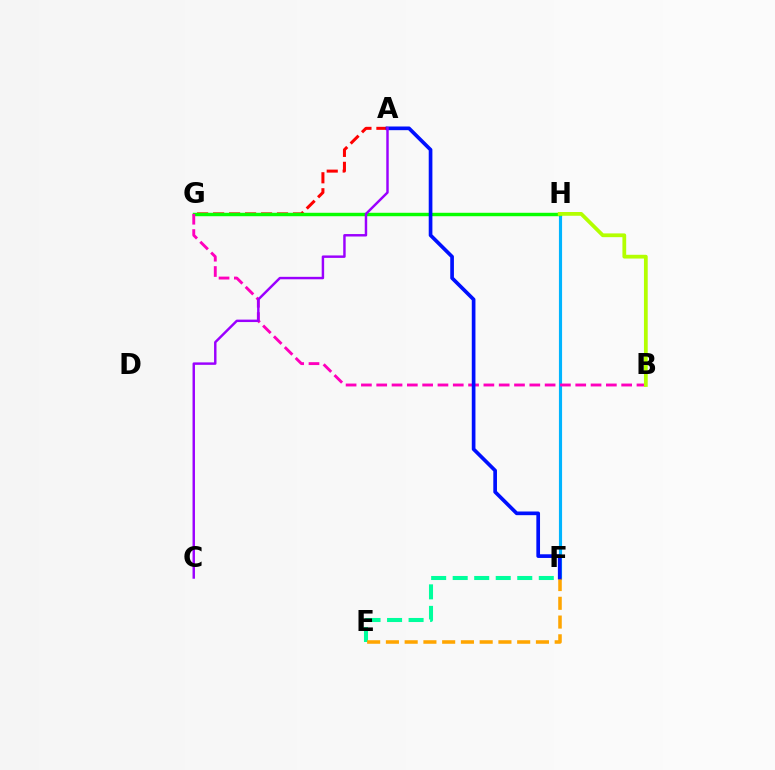{('E', 'F'): [{'color': '#00ff9d', 'line_style': 'dashed', 'thickness': 2.92}, {'color': '#ffa500', 'line_style': 'dashed', 'thickness': 2.55}], ('A', 'G'): [{'color': '#ff0000', 'line_style': 'dashed', 'thickness': 2.17}], ('F', 'H'): [{'color': '#00b5ff', 'line_style': 'solid', 'thickness': 2.26}], ('G', 'H'): [{'color': '#08ff00', 'line_style': 'solid', 'thickness': 2.47}], ('B', 'G'): [{'color': '#ff00bd', 'line_style': 'dashed', 'thickness': 2.08}], ('A', 'F'): [{'color': '#0010ff', 'line_style': 'solid', 'thickness': 2.65}], ('A', 'C'): [{'color': '#9b00ff', 'line_style': 'solid', 'thickness': 1.76}], ('B', 'H'): [{'color': '#b3ff00', 'line_style': 'solid', 'thickness': 2.71}]}